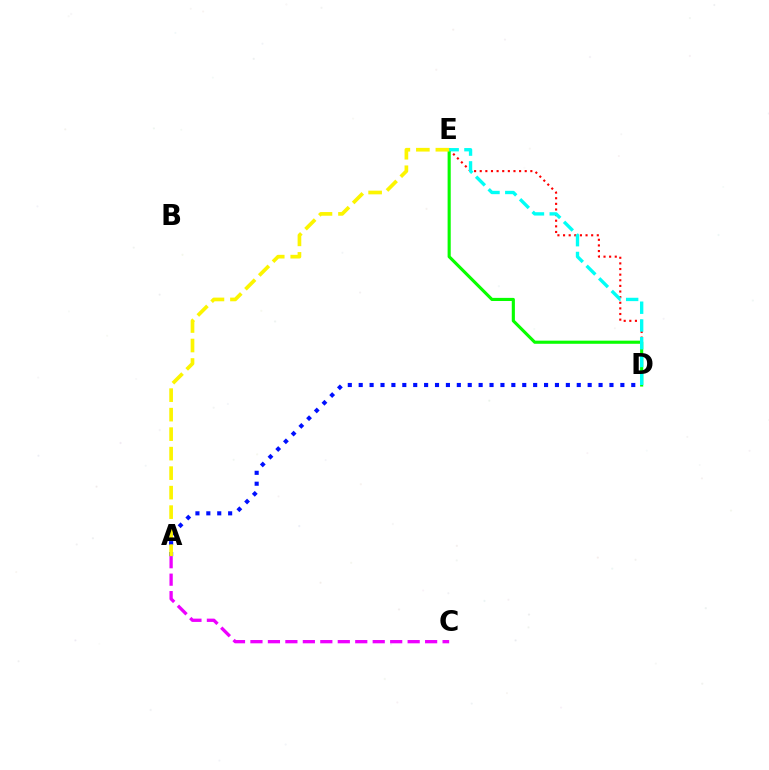{('A', 'C'): [{'color': '#ee00ff', 'line_style': 'dashed', 'thickness': 2.37}], ('D', 'E'): [{'color': '#ff0000', 'line_style': 'dotted', 'thickness': 1.53}, {'color': '#08ff00', 'line_style': 'solid', 'thickness': 2.25}, {'color': '#00fff6', 'line_style': 'dashed', 'thickness': 2.41}], ('A', 'D'): [{'color': '#0010ff', 'line_style': 'dotted', 'thickness': 2.96}], ('A', 'E'): [{'color': '#fcf500', 'line_style': 'dashed', 'thickness': 2.65}]}